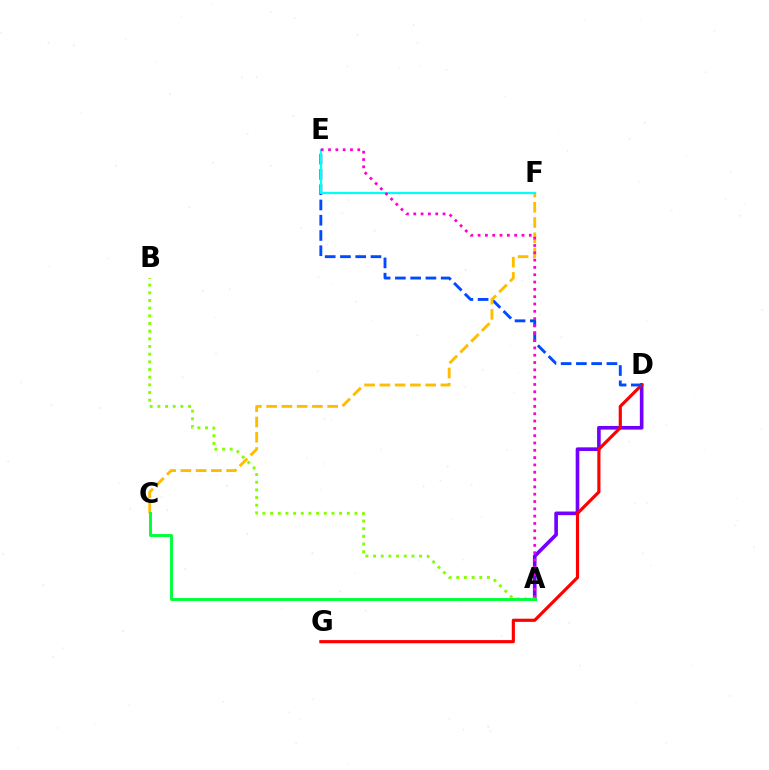{('A', 'D'): [{'color': '#7200ff', 'line_style': 'solid', 'thickness': 2.62}], ('D', 'G'): [{'color': '#ff0000', 'line_style': 'solid', 'thickness': 2.27}], ('D', 'E'): [{'color': '#004bff', 'line_style': 'dashed', 'thickness': 2.07}], ('C', 'F'): [{'color': '#ffbd00', 'line_style': 'dashed', 'thickness': 2.07}], ('E', 'F'): [{'color': '#00fff6', 'line_style': 'solid', 'thickness': 1.62}], ('A', 'E'): [{'color': '#ff00cf', 'line_style': 'dotted', 'thickness': 1.99}], ('A', 'B'): [{'color': '#84ff00', 'line_style': 'dotted', 'thickness': 2.08}], ('A', 'C'): [{'color': '#00ff39', 'line_style': 'solid', 'thickness': 2.1}]}